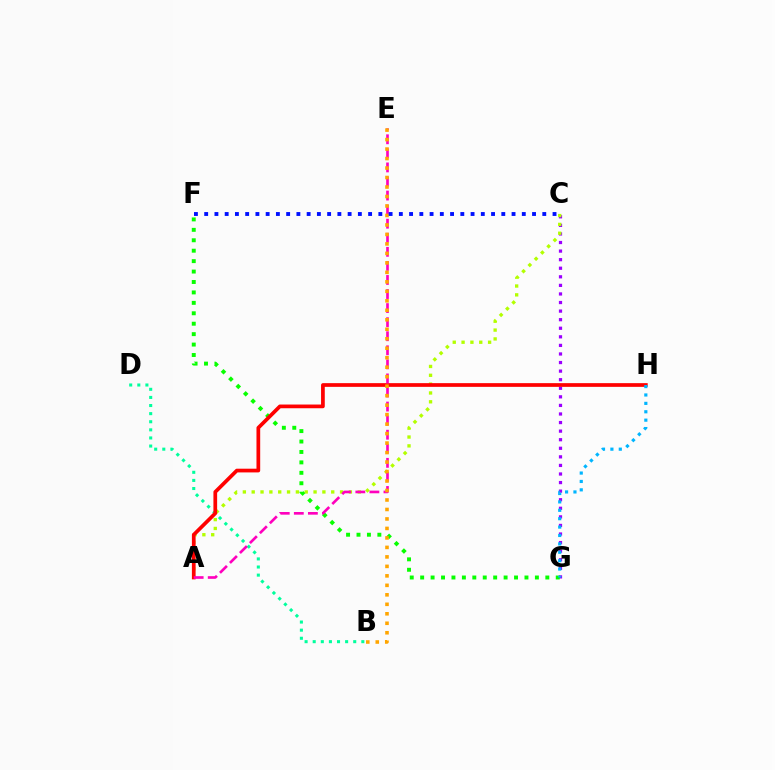{('C', 'G'): [{'color': '#9b00ff', 'line_style': 'dotted', 'thickness': 2.33}], ('B', 'D'): [{'color': '#00ff9d', 'line_style': 'dotted', 'thickness': 2.2}], ('A', 'C'): [{'color': '#b3ff00', 'line_style': 'dotted', 'thickness': 2.4}], ('F', 'G'): [{'color': '#08ff00', 'line_style': 'dotted', 'thickness': 2.83}], ('A', 'H'): [{'color': '#ff0000', 'line_style': 'solid', 'thickness': 2.67}], ('G', 'H'): [{'color': '#00b5ff', 'line_style': 'dotted', 'thickness': 2.28}], ('A', 'E'): [{'color': '#ff00bd', 'line_style': 'dashed', 'thickness': 1.91}], ('B', 'E'): [{'color': '#ffa500', 'line_style': 'dotted', 'thickness': 2.58}], ('C', 'F'): [{'color': '#0010ff', 'line_style': 'dotted', 'thickness': 2.78}]}